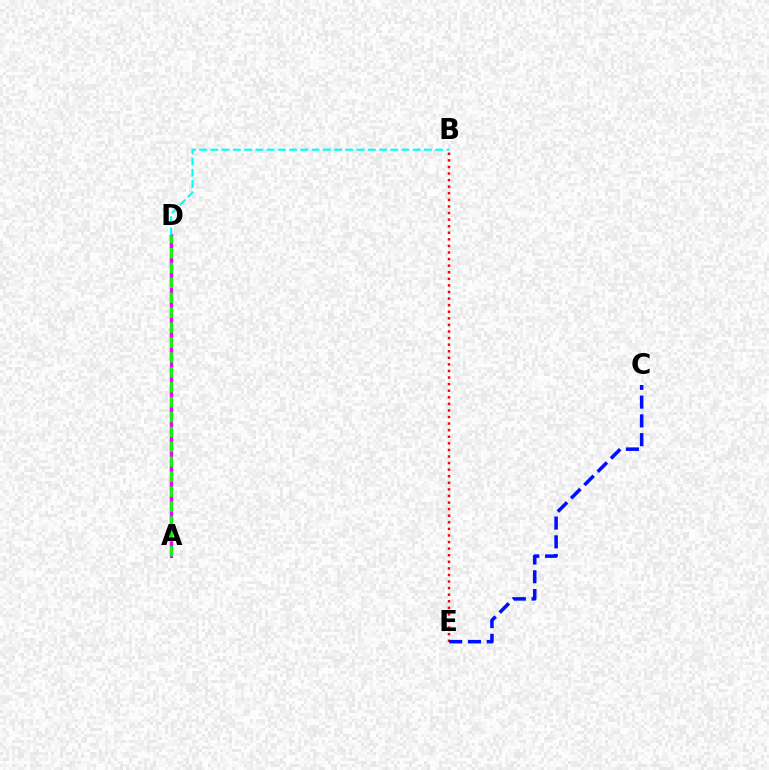{('A', 'D'): [{'color': '#fcf500', 'line_style': 'dashed', 'thickness': 2.54}, {'color': '#ee00ff', 'line_style': 'solid', 'thickness': 2.36}, {'color': '#08ff00', 'line_style': 'dashed', 'thickness': 2.03}], ('B', 'D'): [{'color': '#00fff6', 'line_style': 'dashed', 'thickness': 1.53}], ('B', 'E'): [{'color': '#ff0000', 'line_style': 'dotted', 'thickness': 1.79}], ('C', 'E'): [{'color': '#0010ff', 'line_style': 'dashed', 'thickness': 2.55}]}